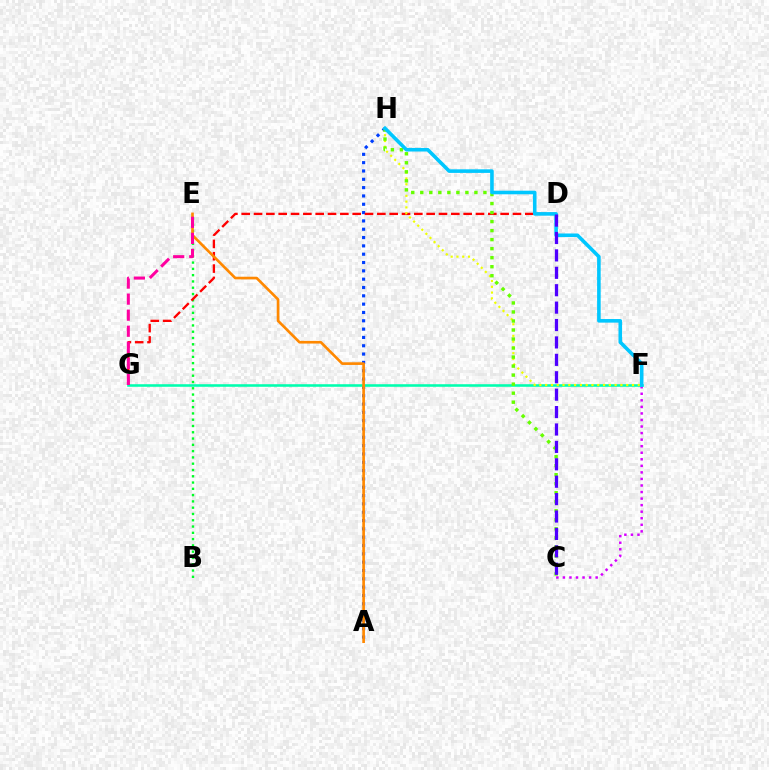{('A', 'H'): [{'color': '#003fff', 'line_style': 'dotted', 'thickness': 2.26}], ('C', 'F'): [{'color': '#d600ff', 'line_style': 'dotted', 'thickness': 1.78}], ('B', 'E'): [{'color': '#00ff27', 'line_style': 'dotted', 'thickness': 1.71}], ('F', 'G'): [{'color': '#00ffaf', 'line_style': 'solid', 'thickness': 1.85}], ('D', 'G'): [{'color': '#ff0000', 'line_style': 'dashed', 'thickness': 1.68}], ('F', 'H'): [{'color': '#eeff00', 'line_style': 'dotted', 'thickness': 1.57}, {'color': '#00c7ff', 'line_style': 'solid', 'thickness': 2.58}], ('A', 'E'): [{'color': '#ff8800', 'line_style': 'solid', 'thickness': 1.91}], ('C', 'H'): [{'color': '#66ff00', 'line_style': 'dotted', 'thickness': 2.45}], ('E', 'G'): [{'color': '#ff00a0', 'line_style': 'dashed', 'thickness': 2.18}], ('C', 'D'): [{'color': '#4f00ff', 'line_style': 'dashed', 'thickness': 2.36}]}